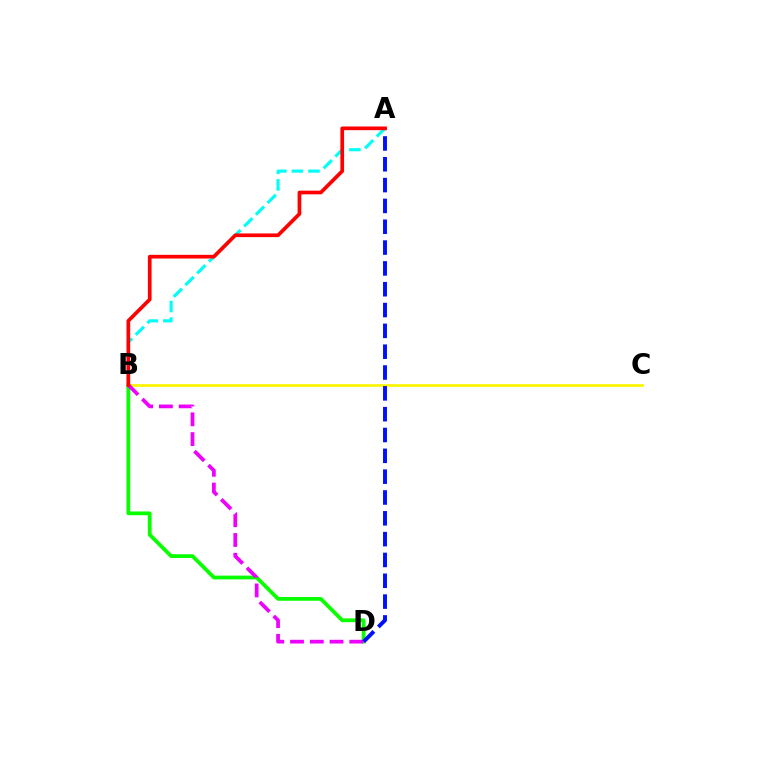{('B', 'D'): [{'color': '#08ff00', 'line_style': 'solid', 'thickness': 2.71}, {'color': '#ee00ff', 'line_style': 'dashed', 'thickness': 2.69}], ('A', 'B'): [{'color': '#00fff6', 'line_style': 'dashed', 'thickness': 2.25}, {'color': '#ff0000', 'line_style': 'solid', 'thickness': 2.66}], ('B', 'C'): [{'color': '#fcf500', 'line_style': 'solid', 'thickness': 1.94}], ('A', 'D'): [{'color': '#0010ff', 'line_style': 'dashed', 'thickness': 2.83}]}